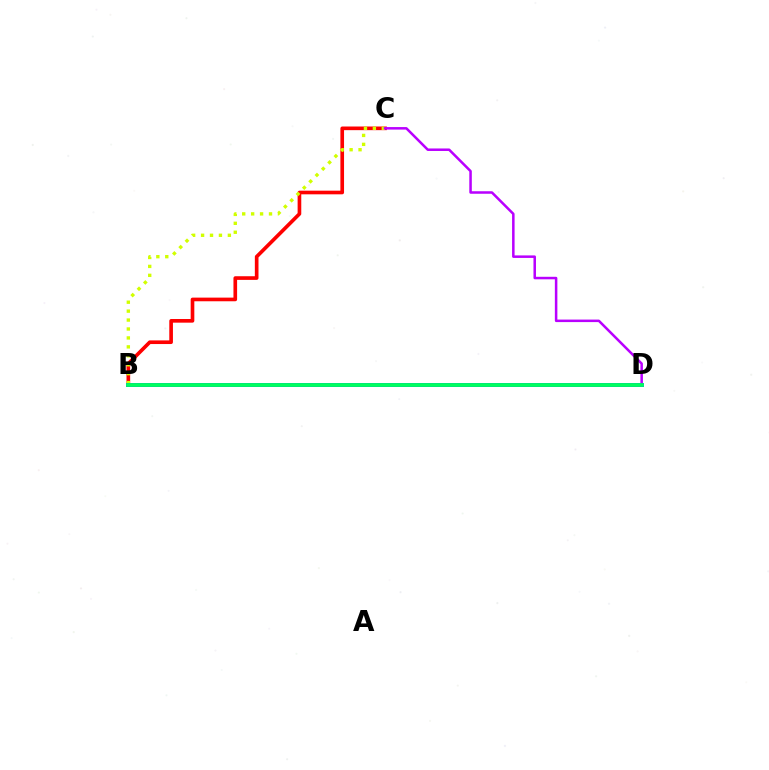{('B', 'C'): [{'color': '#ff0000', 'line_style': 'solid', 'thickness': 2.63}, {'color': '#d1ff00', 'line_style': 'dotted', 'thickness': 2.43}], ('B', 'D'): [{'color': '#0074ff', 'line_style': 'solid', 'thickness': 2.8}, {'color': '#00ff5c', 'line_style': 'solid', 'thickness': 2.66}], ('C', 'D'): [{'color': '#b900ff', 'line_style': 'solid', 'thickness': 1.81}]}